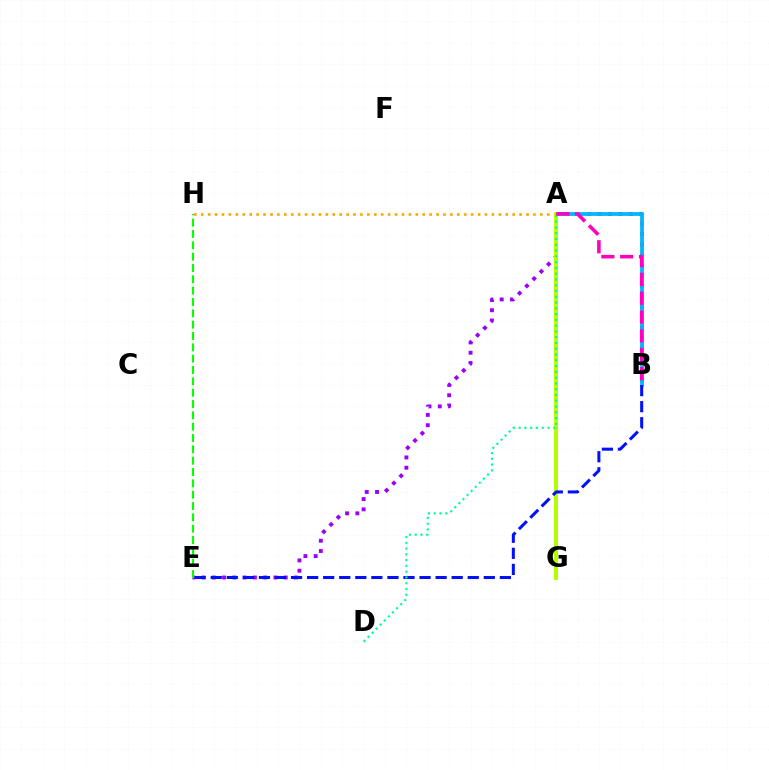{('A', 'B'): [{'color': '#ff0000', 'line_style': 'dotted', 'thickness': 2.83}, {'color': '#00b5ff', 'line_style': 'solid', 'thickness': 2.71}, {'color': '#ff00bd', 'line_style': 'dashed', 'thickness': 2.56}], ('A', 'H'): [{'color': '#ffa500', 'line_style': 'dotted', 'thickness': 1.88}], ('A', 'E'): [{'color': '#9b00ff', 'line_style': 'dotted', 'thickness': 2.79}], ('A', 'G'): [{'color': '#b3ff00', 'line_style': 'solid', 'thickness': 2.89}], ('B', 'E'): [{'color': '#0010ff', 'line_style': 'dashed', 'thickness': 2.18}], ('A', 'D'): [{'color': '#00ff9d', 'line_style': 'dotted', 'thickness': 1.57}], ('E', 'H'): [{'color': '#08ff00', 'line_style': 'dashed', 'thickness': 1.54}]}